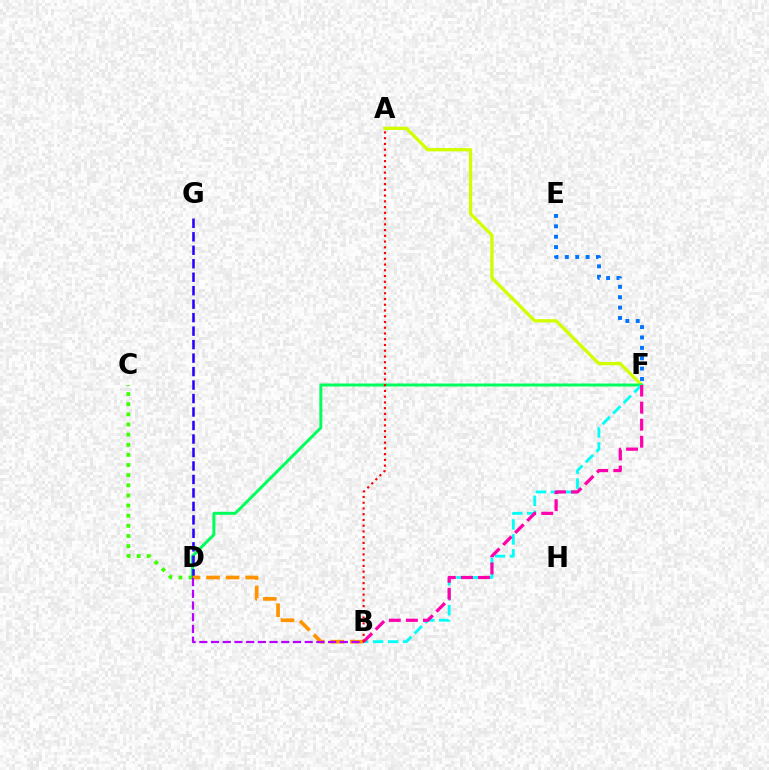{('C', 'D'): [{'color': '#3dff00', 'line_style': 'dotted', 'thickness': 2.75}], ('A', 'F'): [{'color': '#d1ff00', 'line_style': 'solid', 'thickness': 2.37}], ('D', 'F'): [{'color': '#00ff5c', 'line_style': 'solid', 'thickness': 2.13}], ('B', 'F'): [{'color': '#00fff6', 'line_style': 'dashed', 'thickness': 2.04}, {'color': '#ff00ac', 'line_style': 'dashed', 'thickness': 2.32}], ('D', 'G'): [{'color': '#2500ff', 'line_style': 'dashed', 'thickness': 1.83}], ('E', 'F'): [{'color': '#0074ff', 'line_style': 'dotted', 'thickness': 2.82}], ('B', 'D'): [{'color': '#ff9400', 'line_style': 'dashed', 'thickness': 2.65}, {'color': '#b900ff', 'line_style': 'dashed', 'thickness': 1.59}], ('A', 'B'): [{'color': '#ff0000', 'line_style': 'dotted', 'thickness': 1.56}]}